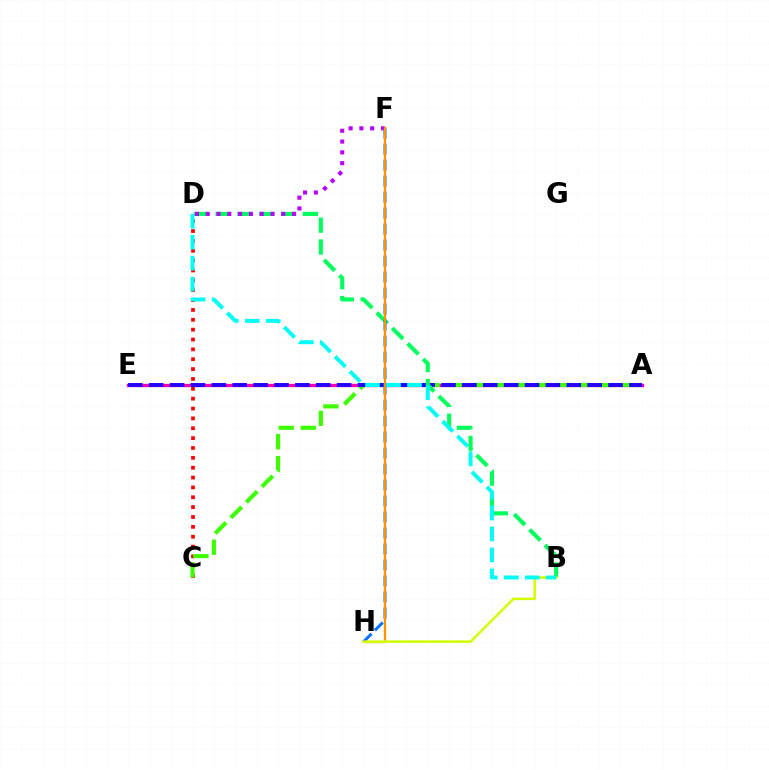{('A', 'E'): [{'color': '#ff00ac', 'line_style': 'solid', 'thickness': 2.39}, {'color': '#2500ff', 'line_style': 'dashed', 'thickness': 2.84}], ('C', 'D'): [{'color': '#ff0000', 'line_style': 'dotted', 'thickness': 2.68}], ('A', 'C'): [{'color': '#3dff00', 'line_style': 'dashed', 'thickness': 2.99}], ('B', 'D'): [{'color': '#00ff5c', 'line_style': 'dashed', 'thickness': 2.96}, {'color': '#00fff6', 'line_style': 'dashed', 'thickness': 2.85}], ('D', 'F'): [{'color': '#b900ff', 'line_style': 'dotted', 'thickness': 2.93}], ('F', 'H'): [{'color': '#0074ff', 'line_style': 'dashed', 'thickness': 2.17}, {'color': '#ff9400', 'line_style': 'solid', 'thickness': 1.64}], ('B', 'H'): [{'color': '#d1ff00', 'line_style': 'solid', 'thickness': 1.78}]}